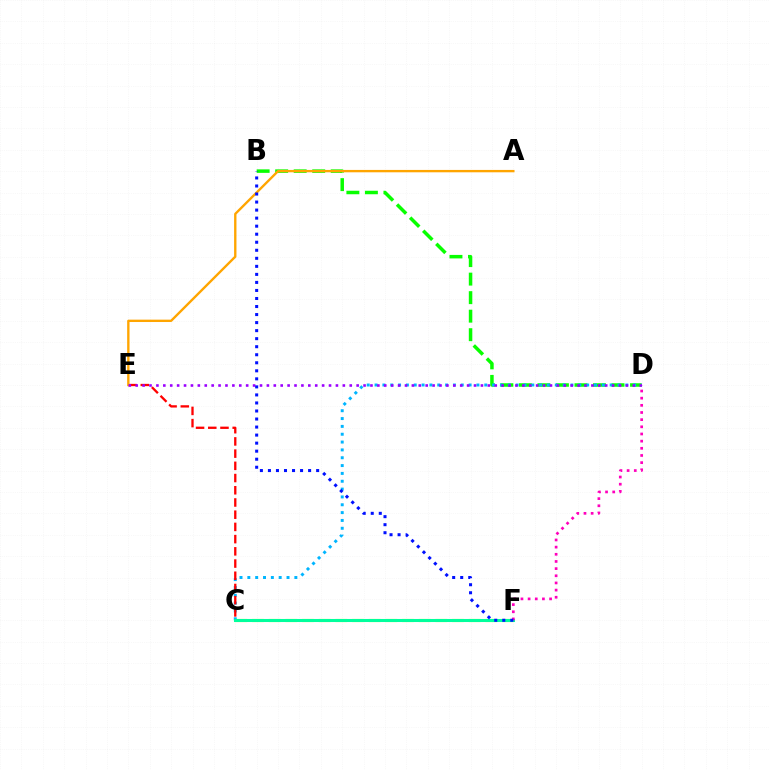{('B', 'D'): [{'color': '#08ff00', 'line_style': 'dashed', 'thickness': 2.52}], ('C', 'D'): [{'color': '#00b5ff', 'line_style': 'dotted', 'thickness': 2.13}], ('C', 'F'): [{'color': '#b3ff00', 'line_style': 'dashed', 'thickness': 2.26}, {'color': '#00ff9d', 'line_style': 'solid', 'thickness': 2.2}], ('C', 'E'): [{'color': '#ff0000', 'line_style': 'dashed', 'thickness': 1.66}], ('A', 'E'): [{'color': '#ffa500', 'line_style': 'solid', 'thickness': 1.7}], ('D', 'F'): [{'color': '#ff00bd', 'line_style': 'dotted', 'thickness': 1.95}], ('D', 'E'): [{'color': '#9b00ff', 'line_style': 'dotted', 'thickness': 1.88}], ('B', 'F'): [{'color': '#0010ff', 'line_style': 'dotted', 'thickness': 2.18}]}